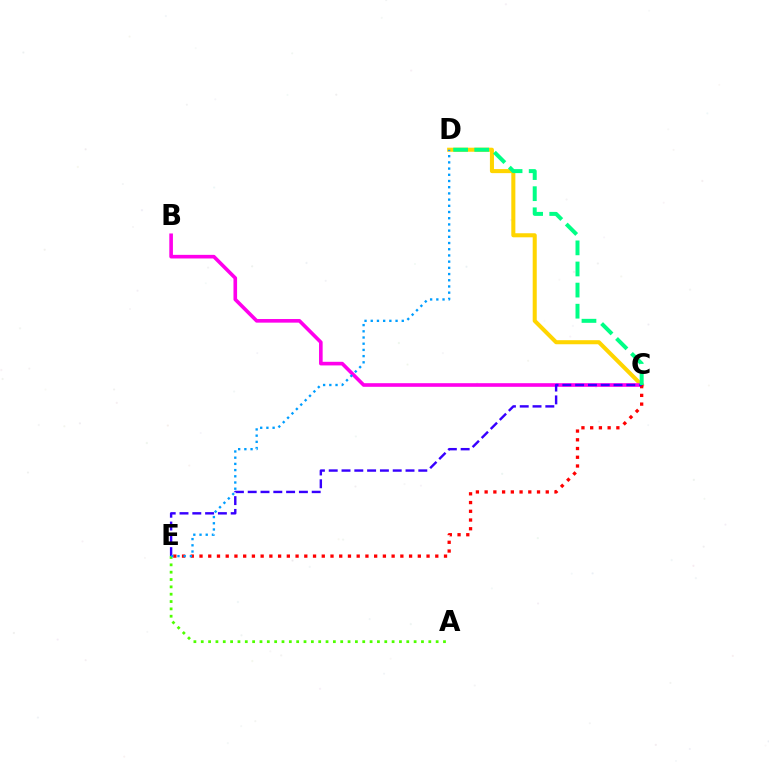{('C', 'D'): [{'color': '#ffd500', 'line_style': 'solid', 'thickness': 2.92}, {'color': '#00ff86', 'line_style': 'dashed', 'thickness': 2.87}], ('B', 'C'): [{'color': '#ff00ed', 'line_style': 'solid', 'thickness': 2.61}], ('C', 'E'): [{'color': '#ff0000', 'line_style': 'dotted', 'thickness': 2.37}, {'color': '#3700ff', 'line_style': 'dashed', 'thickness': 1.74}], ('A', 'E'): [{'color': '#4fff00', 'line_style': 'dotted', 'thickness': 1.99}], ('D', 'E'): [{'color': '#009eff', 'line_style': 'dotted', 'thickness': 1.69}]}